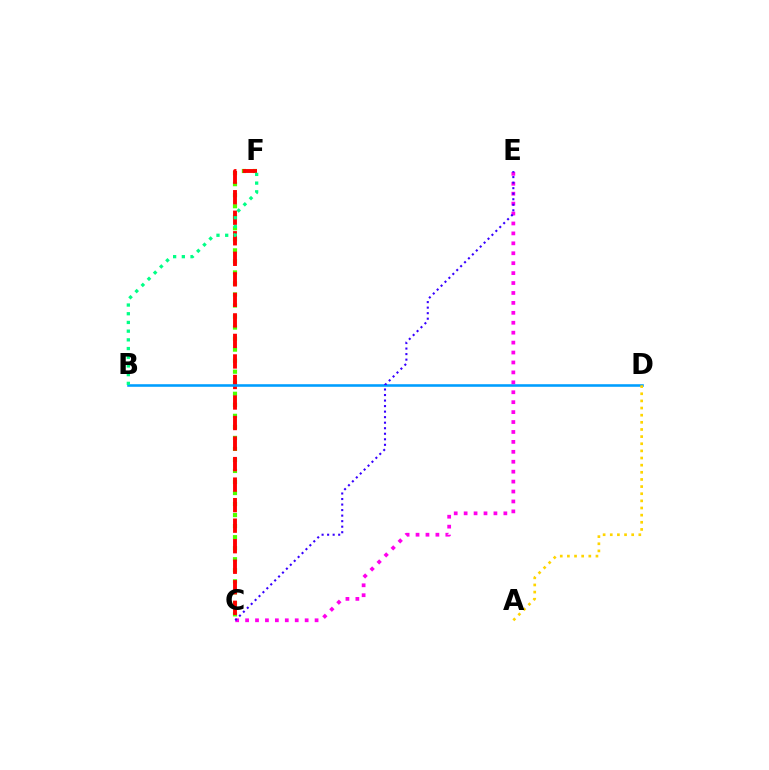{('C', 'F'): [{'color': '#4fff00', 'line_style': 'dotted', 'thickness': 3.0}, {'color': '#ff0000', 'line_style': 'dashed', 'thickness': 2.79}], ('B', 'D'): [{'color': '#009eff', 'line_style': 'solid', 'thickness': 1.86}], ('A', 'D'): [{'color': '#ffd500', 'line_style': 'dotted', 'thickness': 1.94}], ('C', 'E'): [{'color': '#ff00ed', 'line_style': 'dotted', 'thickness': 2.7}, {'color': '#3700ff', 'line_style': 'dotted', 'thickness': 1.5}], ('B', 'F'): [{'color': '#00ff86', 'line_style': 'dotted', 'thickness': 2.36}]}